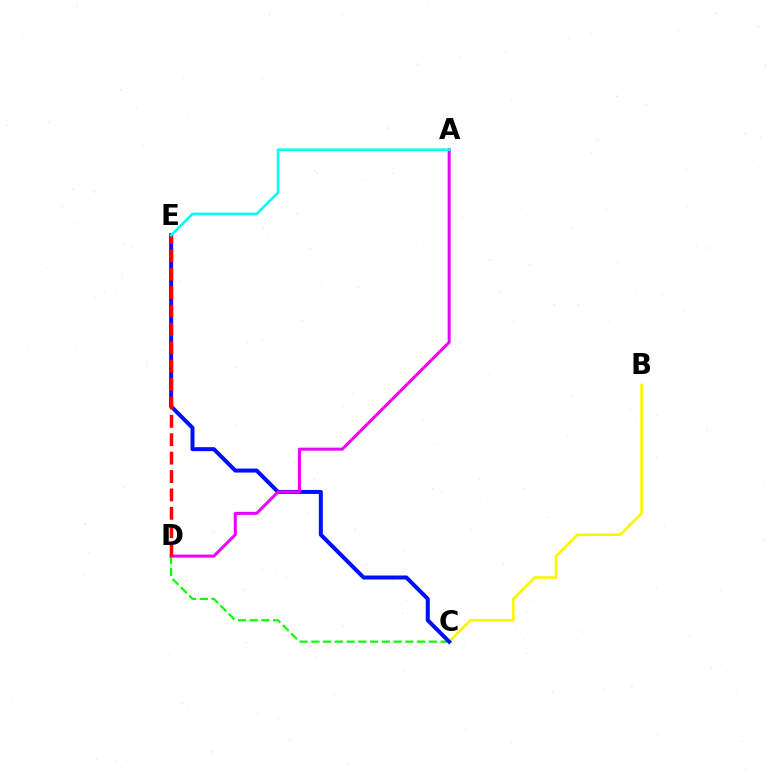{('B', 'C'): [{'color': '#fcf500', 'line_style': 'solid', 'thickness': 1.89}], ('C', 'D'): [{'color': '#08ff00', 'line_style': 'dashed', 'thickness': 1.6}], ('C', 'E'): [{'color': '#0010ff', 'line_style': 'solid', 'thickness': 2.89}], ('A', 'D'): [{'color': '#ee00ff', 'line_style': 'solid', 'thickness': 2.17}], ('D', 'E'): [{'color': '#ff0000', 'line_style': 'dashed', 'thickness': 2.5}], ('A', 'E'): [{'color': '#00fff6', 'line_style': 'solid', 'thickness': 1.86}]}